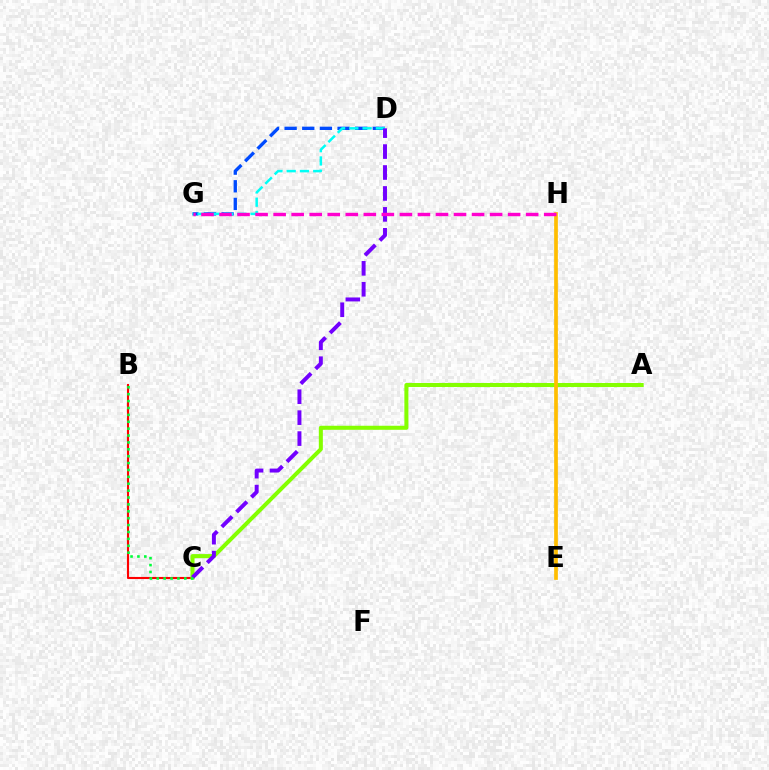{('D', 'G'): [{'color': '#004bff', 'line_style': 'dashed', 'thickness': 2.4}, {'color': '#00fff6', 'line_style': 'dashed', 'thickness': 1.8}], ('B', 'C'): [{'color': '#ff0000', 'line_style': 'solid', 'thickness': 1.52}, {'color': '#00ff39', 'line_style': 'dotted', 'thickness': 1.87}], ('A', 'C'): [{'color': '#84ff00', 'line_style': 'solid', 'thickness': 2.91}], ('E', 'H'): [{'color': '#ffbd00', 'line_style': 'solid', 'thickness': 2.66}], ('C', 'D'): [{'color': '#7200ff', 'line_style': 'dashed', 'thickness': 2.84}], ('G', 'H'): [{'color': '#ff00cf', 'line_style': 'dashed', 'thickness': 2.45}]}